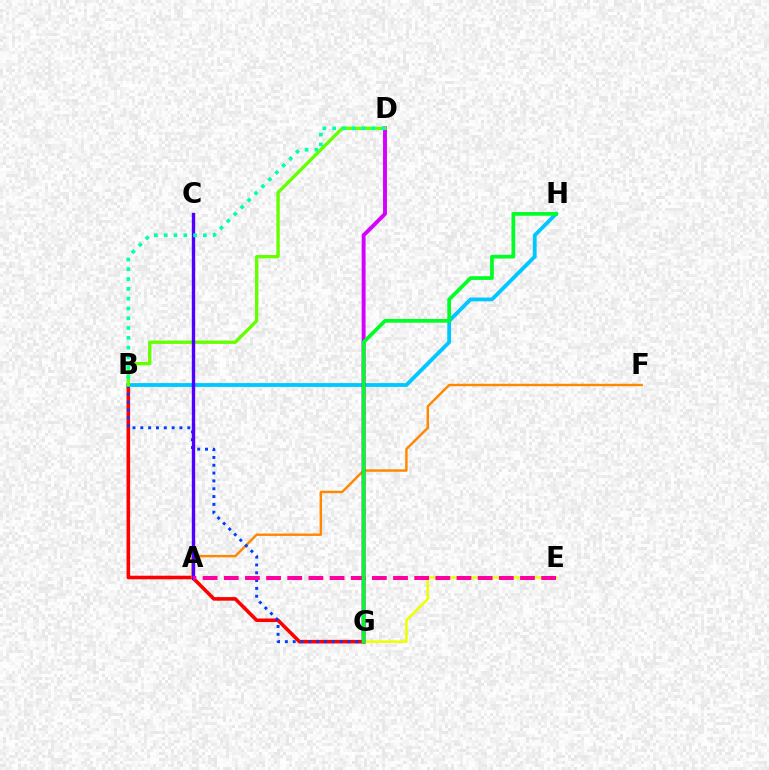{('B', 'G'): [{'color': '#ff0000', 'line_style': 'solid', 'thickness': 2.58}, {'color': '#003fff', 'line_style': 'dotted', 'thickness': 2.13}], ('A', 'F'): [{'color': '#ff8800', 'line_style': 'solid', 'thickness': 1.75}], ('B', 'H'): [{'color': '#00c7ff', 'line_style': 'solid', 'thickness': 2.75}], ('E', 'G'): [{'color': '#eeff00', 'line_style': 'solid', 'thickness': 1.83}], ('D', 'G'): [{'color': '#d600ff', 'line_style': 'solid', 'thickness': 2.82}], ('B', 'D'): [{'color': '#66ff00', 'line_style': 'solid', 'thickness': 2.41}, {'color': '#00ffaf', 'line_style': 'dotted', 'thickness': 2.66}], ('A', 'C'): [{'color': '#4f00ff', 'line_style': 'solid', 'thickness': 2.42}], ('A', 'E'): [{'color': '#ff00a0', 'line_style': 'dashed', 'thickness': 2.87}], ('G', 'H'): [{'color': '#00ff27', 'line_style': 'solid', 'thickness': 2.67}]}